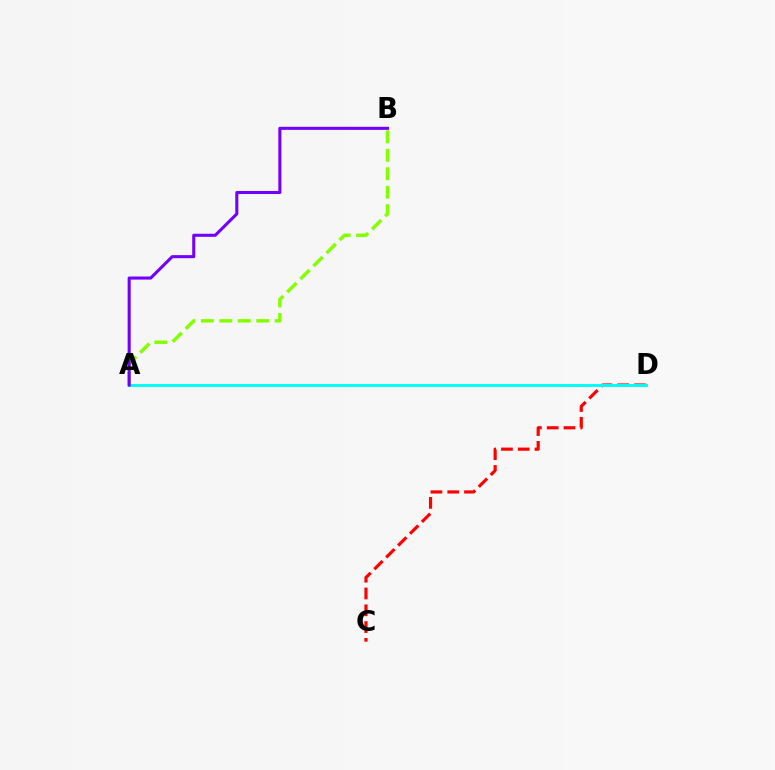{('A', 'B'): [{'color': '#84ff00', 'line_style': 'dashed', 'thickness': 2.51}, {'color': '#7200ff', 'line_style': 'solid', 'thickness': 2.21}], ('C', 'D'): [{'color': '#ff0000', 'line_style': 'dashed', 'thickness': 2.28}], ('A', 'D'): [{'color': '#00fff6', 'line_style': 'solid', 'thickness': 2.11}]}